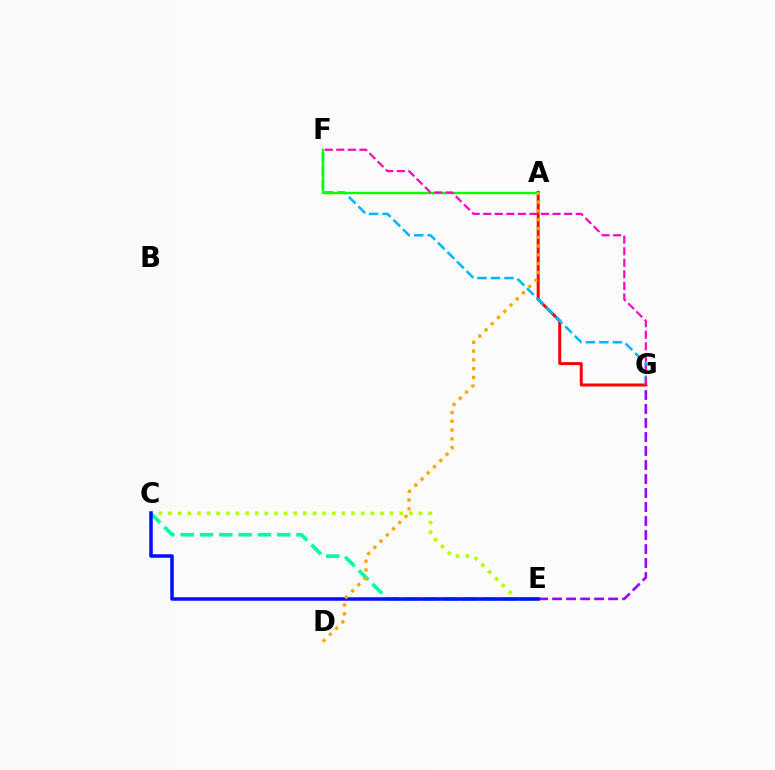{('E', 'G'): [{'color': '#9b00ff', 'line_style': 'dashed', 'thickness': 1.9}], ('A', 'G'): [{'color': '#ff0000', 'line_style': 'solid', 'thickness': 2.14}], ('F', 'G'): [{'color': '#00b5ff', 'line_style': 'dashed', 'thickness': 1.83}, {'color': '#ff00bd', 'line_style': 'dashed', 'thickness': 1.57}], ('C', 'E'): [{'color': '#b3ff00', 'line_style': 'dotted', 'thickness': 2.62}, {'color': '#00ff9d', 'line_style': 'dashed', 'thickness': 2.62}, {'color': '#0010ff', 'line_style': 'solid', 'thickness': 2.53}], ('A', 'F'): [{'color': '#08ff00', 'line_style': 'solid', 'thickness': 1.74}], ('A', 'D'): [{'color': '#ffa500', 'line_style': 'dotted', 'thickness': 2.39}]}